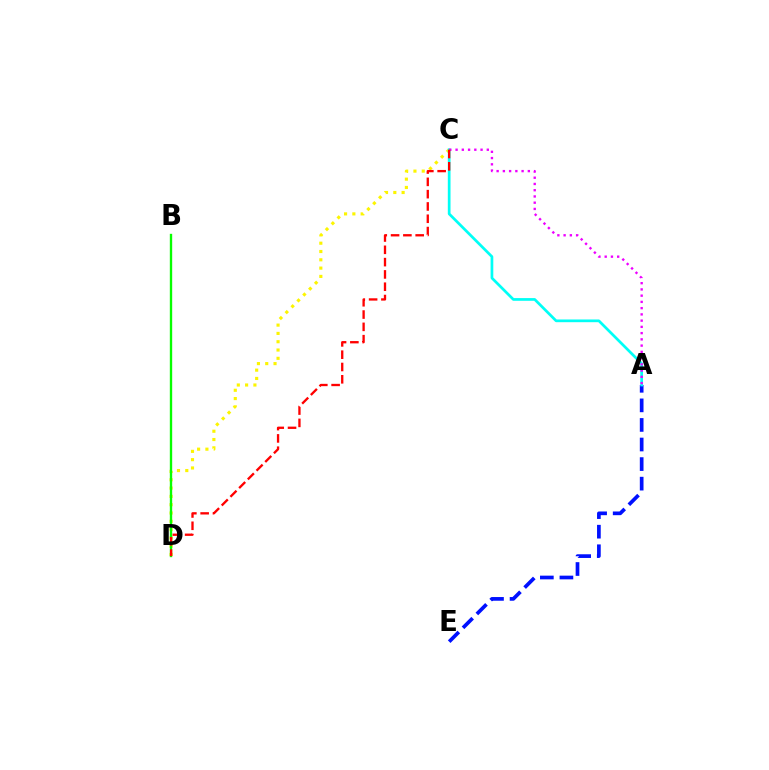{('A', 'E'): [{'color': '#0010ff', 'line_style': 'dashed', 'thickness': 2.66}], ('C', 'D'): [{'color': '#fcf500', 'line_style': 'dotted', 'thickness': 2.26}, {'color': '#ff0000', 'line_style': 'dashed', 'thickness': 1.67}], ('A', 'C'): [{'color': '#00fff6', 'line_style': 'solid', 'thickness': 1.96}, {'color': '#ee00ff', 'line_style': 'dotted', 'thickness': 1.7}], ('B', 'D'): [{'color': '#08ff00', 'line_style': 'solid', 'thickness': 1.7}]}